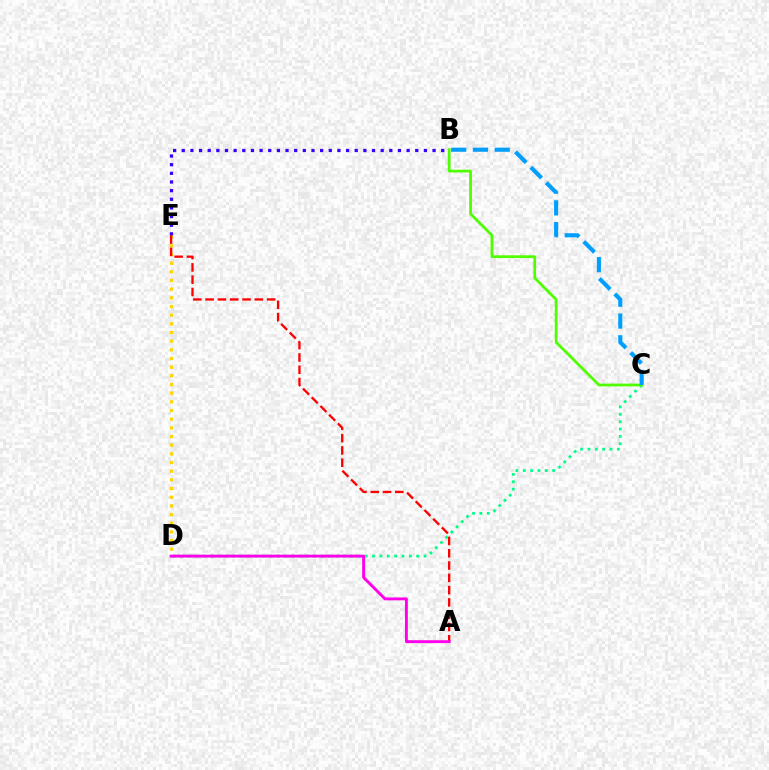{('D', 'E'): [{'color': '#ffd500', 'line_style': 'dotted', 'thickness': 2.36}], ('C', 'D'): [{'color': '#00ff86', 'line_style': 'dotted', 'thickness': 2.0}], ('B', 'C'): [{'color': '#4fff00', 'line_style': 'solid', 'thickness': 1.99}, {'color': '#009eff', 'line_style': 'dashed', 'thickness': 2.95}], ('B', 'E'): [{'color': '#3700ff', 'line_style': 'dotted', 'thickness': 2.35}], ('A', 'E'): [{'color': '#ff0000', 'line_style': 'dashed', 'thickness': 1.67}], ('A', 'D'): [{'color': '#ff00ed', 'line_style': 'solid', 'thickness': 2.08}]}